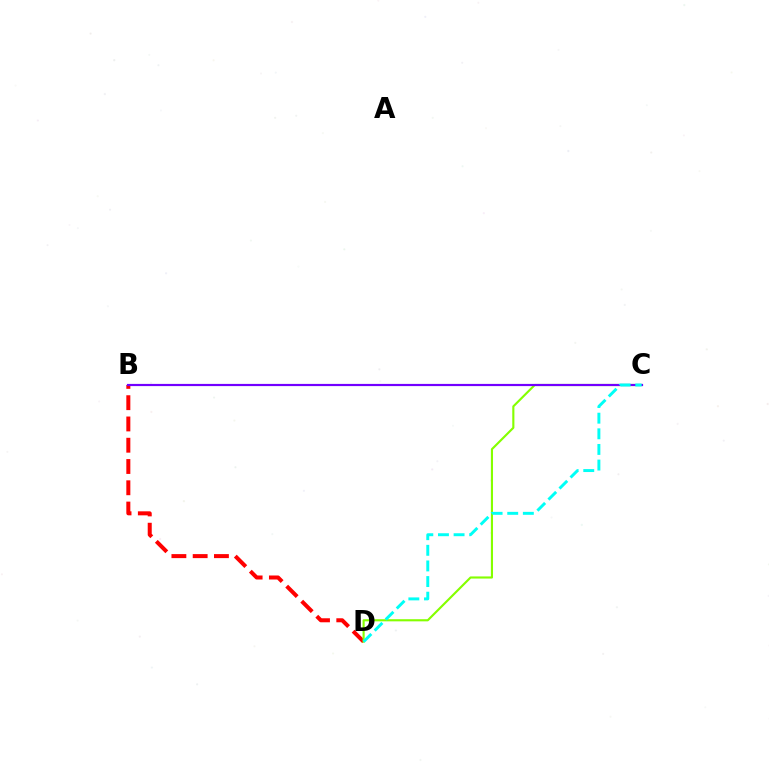{('B', 'D'): [{'color': '#ff0000', 'line_style': 'dashed', 'thickness': 2.89}], ('C', 'D'): [{'color': '#84ff00', 'line_style': 'solid', 'thickness': 1.53}, {'color': '#00fff6', 'line_style': 'dashed', 'thickness': 2.12}], ('B', 'C'): [{'color': '#7200ff', 'line_style': 'solid', 'thickness': 1.58}]}